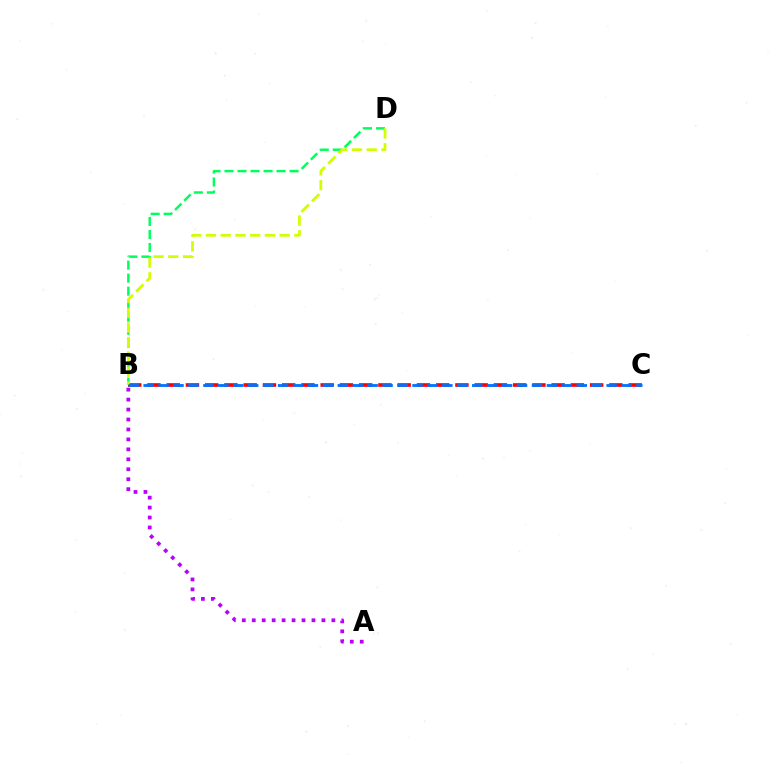{('A', 'B'): [{'color': '#b900ff', 'line_style': 'dotted', 'thickness': 2.7}], ('B', 'C'): [{'color': '#ff0000', 'line_style': 'dashed', 'thickness': 2.61}, {'color': '#0074ff', 'line_style': 'dashed', 'thickness': 2.03}], ('B', 'D'): [{'color': '#00ff5c', 'line_style': 'dashed', 'thickness': 1.77}, {'color': '#d1ff00', 'line_style': 'dashed', 'thickness': 2.0}]}